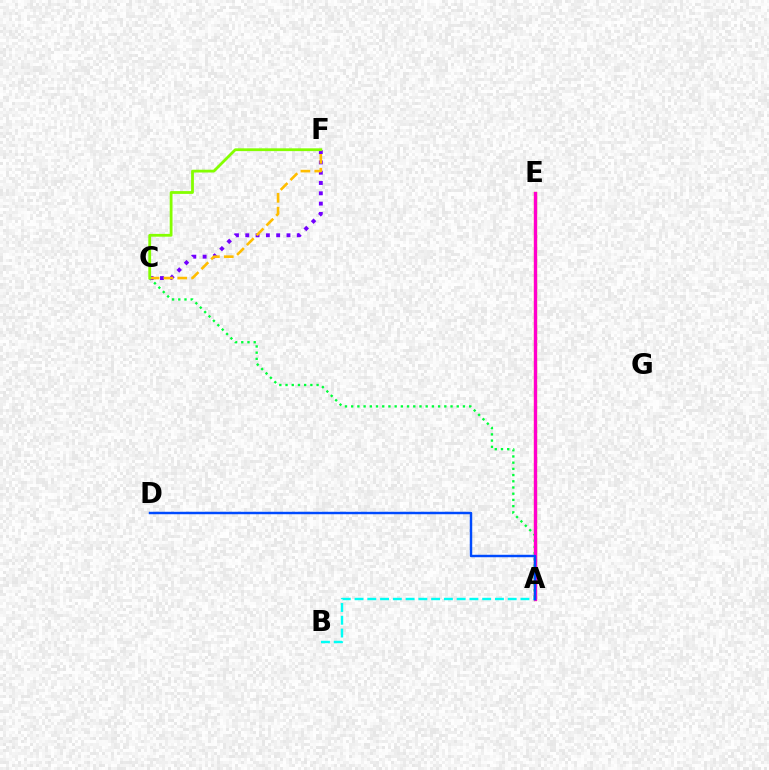{('A', 'E'): [{'color': '#ff0000', 'line_style': 'solid', 'thickness': 2.35}, {'color': '#ff00cf', 'line_style': 'solid', 'thickness': 2.22}], ('A', 'C'): [{'color': '#00ff39', 'line_style': 'dotted', 'thickness': 1.69}], ('C', 'F'): [{'color': '#7200ff', 'line_style': 'dotted', 'thickness': 2.8}, {'color': '#ffbd00', 'line_style': 'dashed', 'thickness': 1.88}, {'color': '#84ff00', 'line_style': 'solid', 'thickness': 2.01}], ('A', 'B'): [{'color': '#00fff6', 'line_style': 'dashed', 'thickness': 1.73}], ('A', 'D'): [{'color': '#004bff', 'line_style': 'solid', 'thickness': 1.77}]}